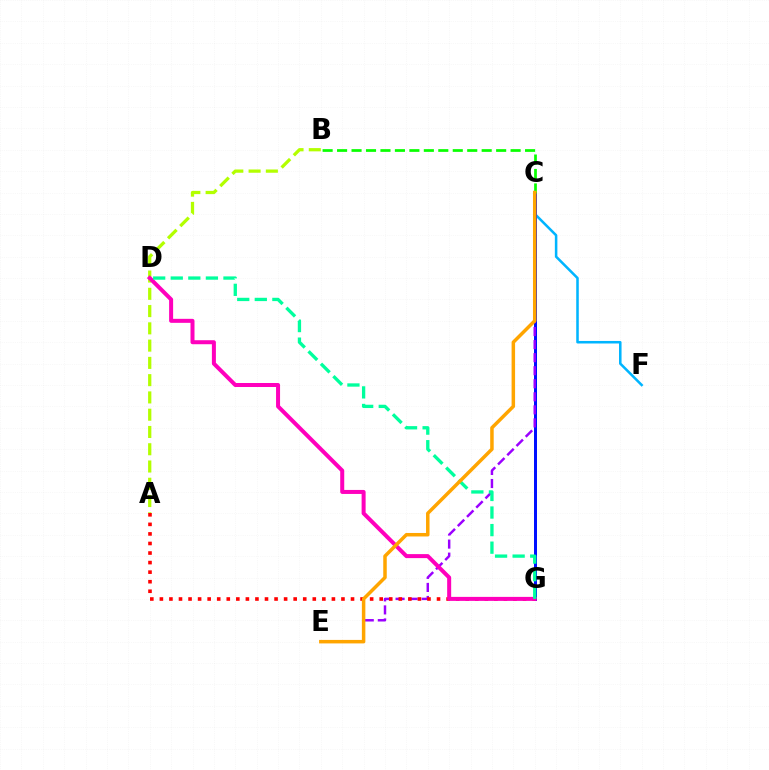{('C', 'F'): [{'color': '#00b5ff', 'line_style': 'solid', 'thickness': 1.83}], ('C', 'G'): [{'color': '#0010ff', 'line_style': 'solid', 'thickness': 2.16}], ('B', 'C'): [{'color': '#08ff00', 'line_style': 'dashed', 'thickness': 1.96}], ('C', 'E'): [{'color': '#9b00ff', 'line_style': 'dashed', 'thickness': 1.77}, {'color': '#ffa500', 'line_style': 'solid', 'thickness': 2.52}], ('A', 'B'): [{'color': '#b3ff00', 'line_style': 'dashed', 'thickness': 2.35}], ('A', 'G'): [{'color': '#ff0000', 'line_style': 'dotted', 'thickness': 2.6}], ('D', 'G'): [{'color': '#ff00bd', 'line_style': 'solid', 'thickness': 2.88}, {'color': '#00ff9d', 'line_style': 'dashed', 'thickness': 2.39}]}